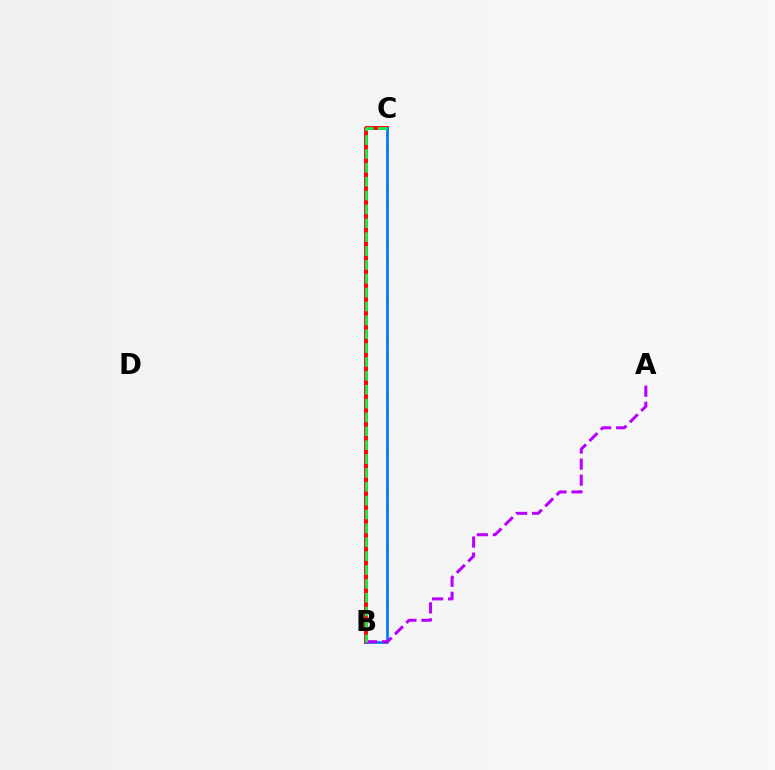{('B', 'C'): [{'color': '#d1ff00', 'line_style': 'dashed', 'thickness': 1.88}, {'color': '#ff0000', 'line_style': 'solid', 'thickness': 2.77}, {'color': '#0074ff', 'line_style': 'solid', 'thickness': 1.9}, {'color': '#00ff5c', 'line_style': 'dashed', 'thickness': 1.88}], ('A', 'B'): [{'color': '#b900ff', 'line_style': 'dashed', 'thickness': 2.18}]}